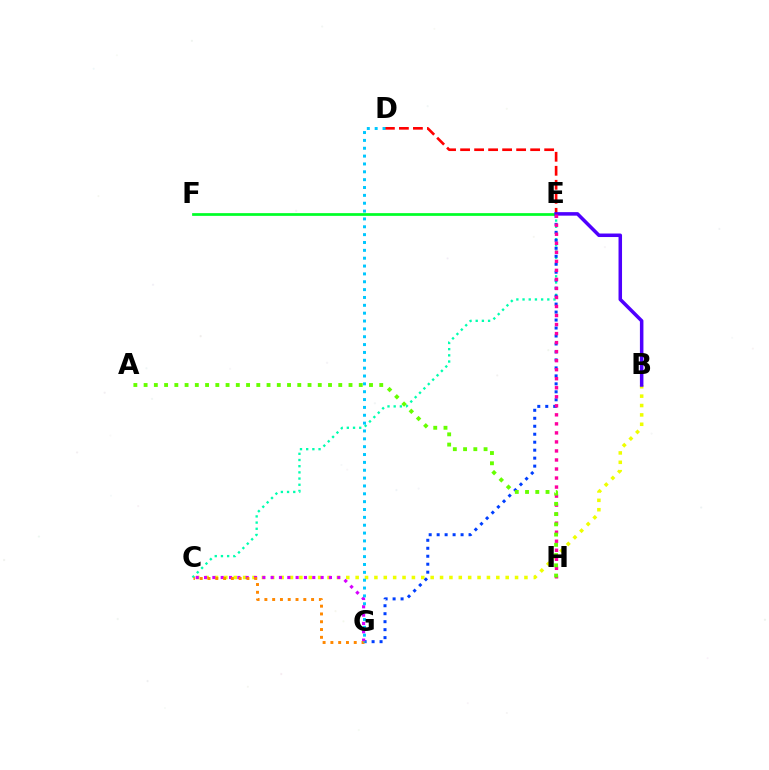{('D', 'E'): [{'color': '#ff0000', 'line_style': 'dashed', 'thickness': 1.9}], ('C', 'E'): [{'color': '#00ffaf', 'line_style': 'dotted', 'thickness': 1.68}], ('B', 'C'): [{'color': '#eeff00', 'line_style': 'dotted', 'thickness': 2.55}], ('E', 'G'): [{'color': '#003fff', 'line_style': 'dotted', 'thickness': 2.17}], ('C', 'G'): [{'color': '#d600ff', 'line_style': 'dotted', 'thickness': 2.26}, {'color': '#ff8800', 'line_style': 'dotted', 'thickness': 2.12}], ('E', 'F'): [{'color': '#00ff27', 'line_style': 'solid', 'thickness': 1.96}], ('B', 'E'): [{'color': '#4f00ff', 'line_style': 'solid', 'thickness': 2.53}], ('E', 'H'): [{'color': '#ff00a0', 'line_style': 'dotted', 'thickness': 2.45}], ('D', 'G'): [{'color': '#00c7ff', 'line_style': 'dotted', 'thickness': 2.13}], ('A', 'H'): [{'color': '#66ff00', 'line_style': 'dotted', 'thickness': 2.78}]}